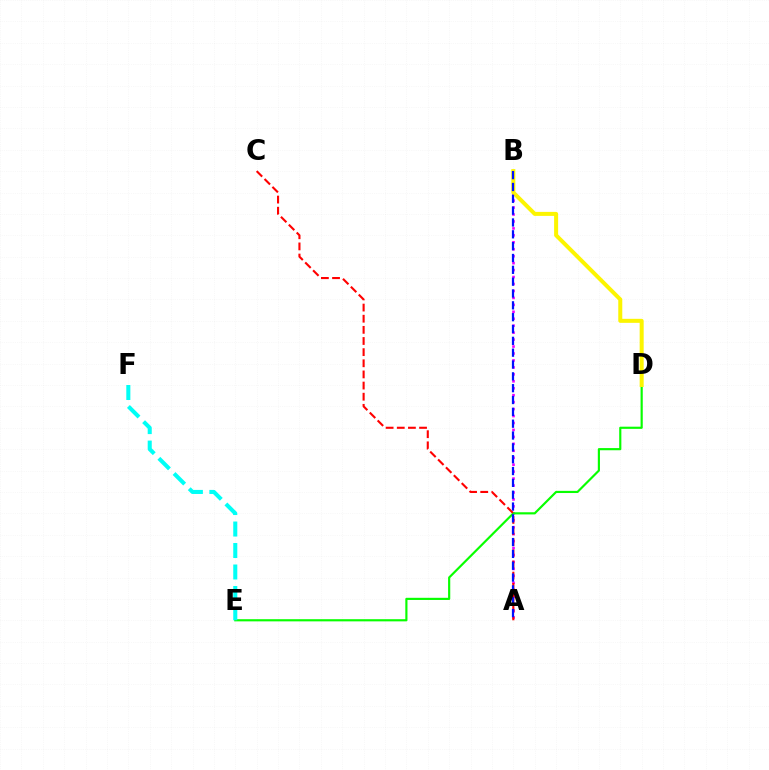{('A', 'B'): [{'color': '#ee00ff', 'line_style': 'dotted', 'thickness': 1.89}, {'color': '#0010ff', 'line_style': 'dashed', 'thickness': 1.61}], ('D', 'E'): [{'color': '#08ff00', 'line_style': 'solid', 'thickness': 1.56}], ('A', 'C'): [{'color': '#ff0000', 'line_style': 'dashed', 'thickness': 1.51}], ('B', 'D'): [{'color': '#fcf500', 'line_style': 'solid', 'thickness': 2.89}], ('E', 'F'): [{'color': '#00fff6', 'line_style': 'dashed', 'thickness': 2.92}]}